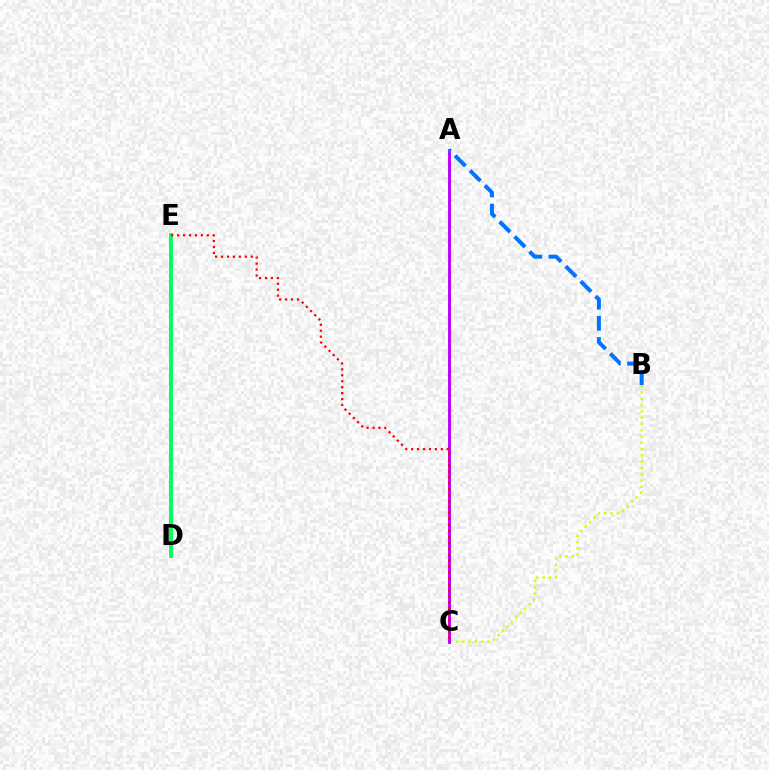{('B', 'C'): [{'color': '#d1ff00', 'line_style': 'dotted', 'thickness': 1.71}], ('D', 'E'): [{'color': '#00ff5c', 'line_style': 'solid', 'thickness': 2.81}], ('A', 'C'): [{'color': '#b900ff', 'line_style': 'solid', 'thickness': 2.09}], ('C', 'E'): [{'color': '#ff0000', 'line_style': 'dotted', 'thickness': 1.61}], ('A', 'B'): [{'color': '#0074ff', 'line_style': 'dashed', 'thickness': 2.87}]}